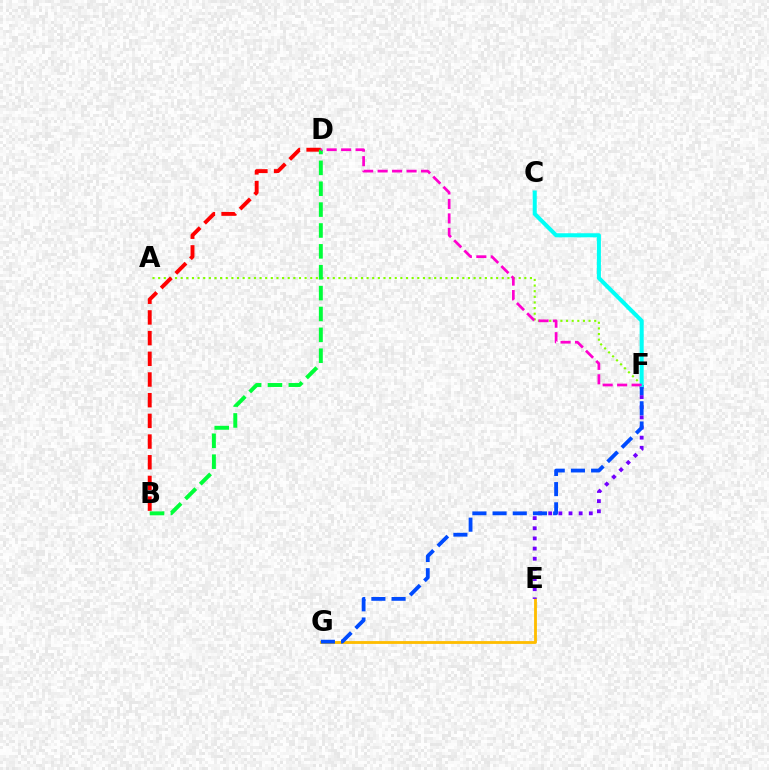{('E', 'G'): [{'color': '#ffbd00', 'line_style': 'solid', 'thickness': 2.04}], ('E', 'F'): [{'color': '#7200ff', 'line_style': 'dotted', 'thickness': 2.76}], ('A', 'F'): [{'color': '#84ff00', 'line_style': 'dotted', 'thickness': 1.53}], ('F', 'G'): [{'color': '#004bff', 'line_style': 'dashed', 'thickness': 2.74}], ('C', 'F'): [{'color': '#00fff6', 'line_style': 'solid', 'thickness': 2.92}], ('B', 'D'): [{'color': '#ff0000', 'line_style': 'dashed', 'thickness': 2.81}, {'color': '#00ff39', 'line_style': 'dashed', 'thickness': 2.84}], ('D', 'F'): [{'color': '#ff00cf', 'line_style': 'dashed', 'thickness': 1.97}]}